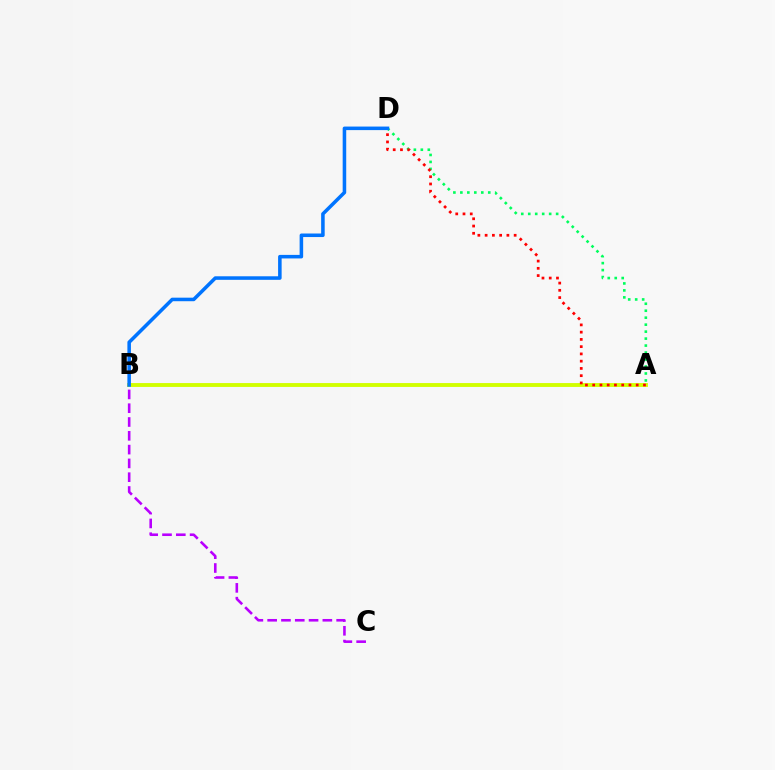{('A', 'B'): [{'color': '#d1ff00', 'line_style': 'solid', 'thickness': 2.79}], ('A', 'D'): [{'color': '#00ff5c', 'line_style': 'dotted', 'thickness': 1.89}, {'color': '#ff0000', 'line_style': 'dotted', 'thickness': 1.97}], ('B', 'C'): [{'color': '#b900ff', 'line_style': 'dashed', 'thickness': 1.87}], ('B', 'D'): [{'color': '#0074ff', 'line_style': 'solid', 'thickness': 2.55}]}